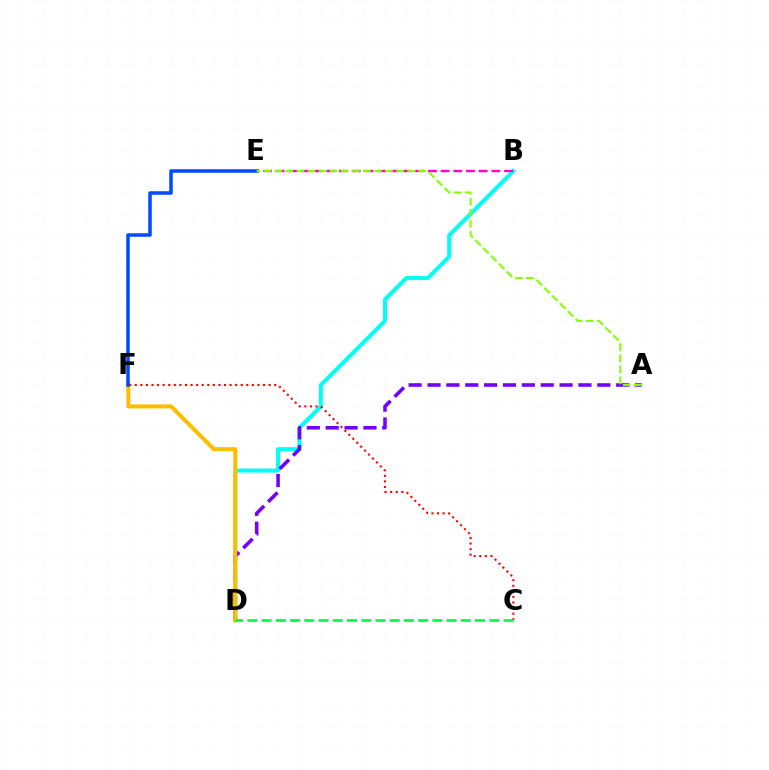{('B', 'D'): [{'color': '#00fff6', 'line_style': 'solid', 'thickness': 2.9}], ('A', 'D'): [{'color': '#7200ff', 'line_style': 'dashed', 'thickness': 2.56}], ('B', 'E'): [{'color': '#ff00cf', 'line_style': 'dashed', 'thickness': 1.72}], ('D', 'F'): [{'color': '#ffbd00', 'line_style': 'solid', 'thickness': 2.9}], ('E', 'F'): [{'color': '#004bff', 'line_style': 'solid', 'thickness': 2.54}], ('C', 'F'): [{'color': '#ff0000', 'line_style': 'dotted', 'thickness': 1.51}], ('A', 'E'): [{'color': '#84ff00', 'line_style': 'dashed', 'thickness': 1.5}], ('C', 'D'): [{'color': '#00ff39', 'line_style': 'dashed', 'thickness': 1.93}]}